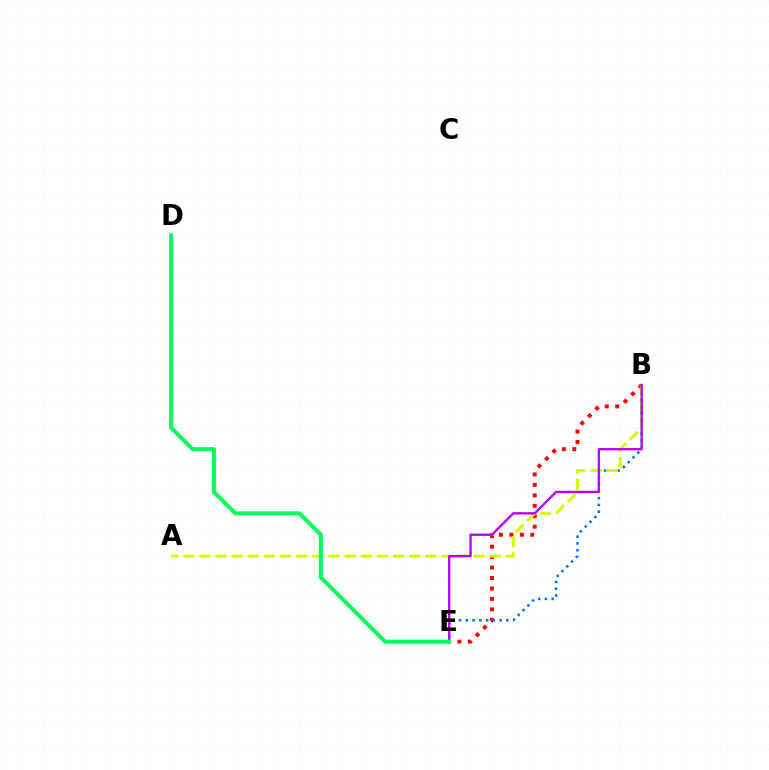{('B', 'E'): [{'color': '#ff0000', 'line_style': 'dotted', 'thickness': 2.84}, {'color': '#0074ff', 'line_style': 'dotted', 'thickness': 1.84}, {'color': '#b900ff', 'line_style': 'solid', 'thickness': 1.69}], ('A', 'B'): [{'color': '#d1ff00', 'line_style': 'dashed', 'thickness': 2.19}], ('D', 'E'): [{'color': '#00ff5c', 'line_style': 'solid', 'thickness': 2.89}]}